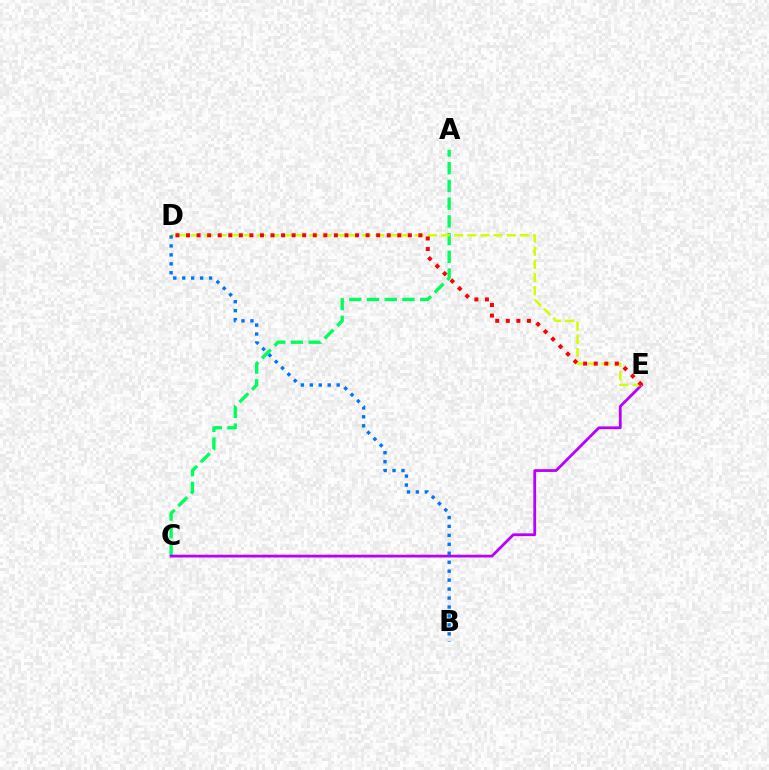{('A', 'C'): [{'color': '#00ff5c', 'line_style': 'dashed', 'thickness': 2.41}], ('C', 'E'): [{'color': '#b900ff', 'line_style': 'solid', 'thickness': 2.0}], ('D', 'E'): [{'color': '#d1ff00', 'line_style': 'dashed', 'thickness': 1.79}, {'color': '#ff0000', 'line_style': 'dotted', 'thickness': 2.87}], ('B', 'D'): [{'color': '#0074ff', 'line_style': 'dotted', 'thickness': 2.43}]}